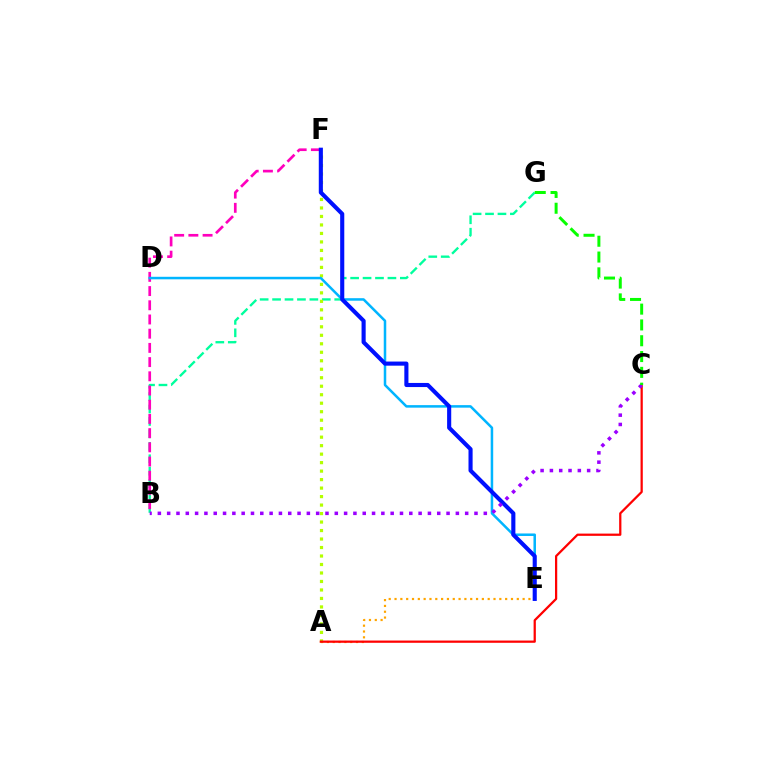{('A', 'E'): [{'color': '#ffa500', 'line_style': 'dotted', 'thickness': 1.58}], ('B', 'G'): [{'color': '#00ff9d', 'line_style': 'dashed', 'thickness': 1.69}], ('A', 'F'): [{'color': '#b3ff00', 'line_style': 'dotted', 'thickness': 2.31}], ('B', 'F'): [{'color': '#ff00bd', 'line_style': 'dashed', 'thickness': 1.93}], ('A', 'C'): [{'color': '#ff0000', 'line_style': 'solid', 'thickness': 1.62}], ('D', 'E'): [{'color': '#00b5ff', 'line_style': 'solid', 'thickness': 1.81}], ('E', 'F'): [{'color': '#0010ff', 'line_style': 'solid', 'thickness': 2.96}], ('B', 'C'): [{'color': '#9b00ff', 'line_style': 'dotted', 'thickness': 2.53}], ('C', 'G'): [{'color': '#08ff00', 'line_style': 'dashed', 'thickness': 2.15}]}